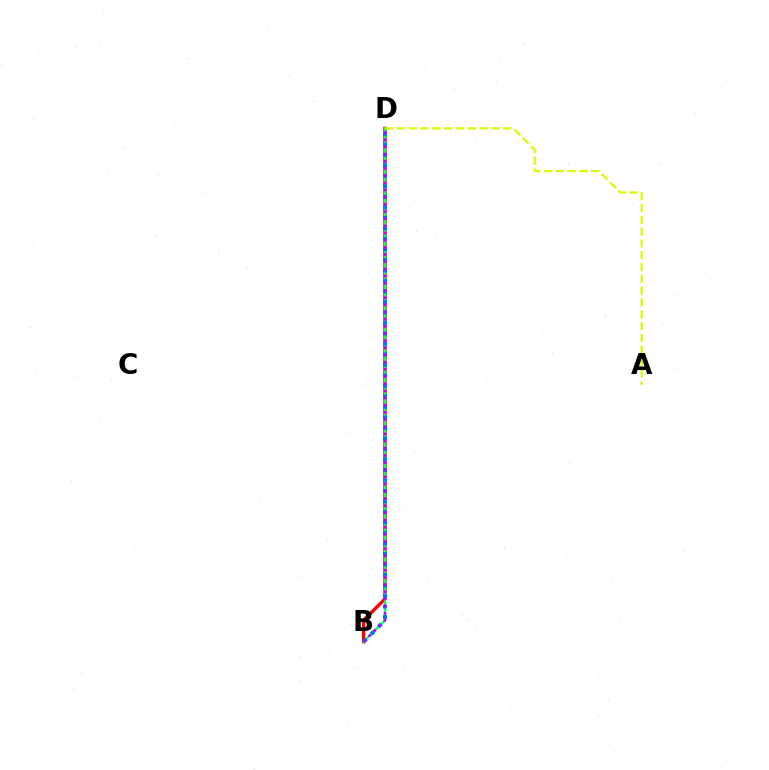{('B', 'D'): [{'color': '#ff0000', 'line_style': 'solid', 'thickness': 2.43}, {'color': '#00ff5c', 'line_style': 'solid', 'thickness': 1.56}, {'color': '#0074ff', 'line_style': 'dotted', 'thickness': 2.85}, {'color': '#b900ff', 'line_style': 'dotted', 'thickness': 1.95}], ('A', 'D'): [{'color': '#d1ff00', 'line_style': 'dashed', 'thickness': 1.6}]}